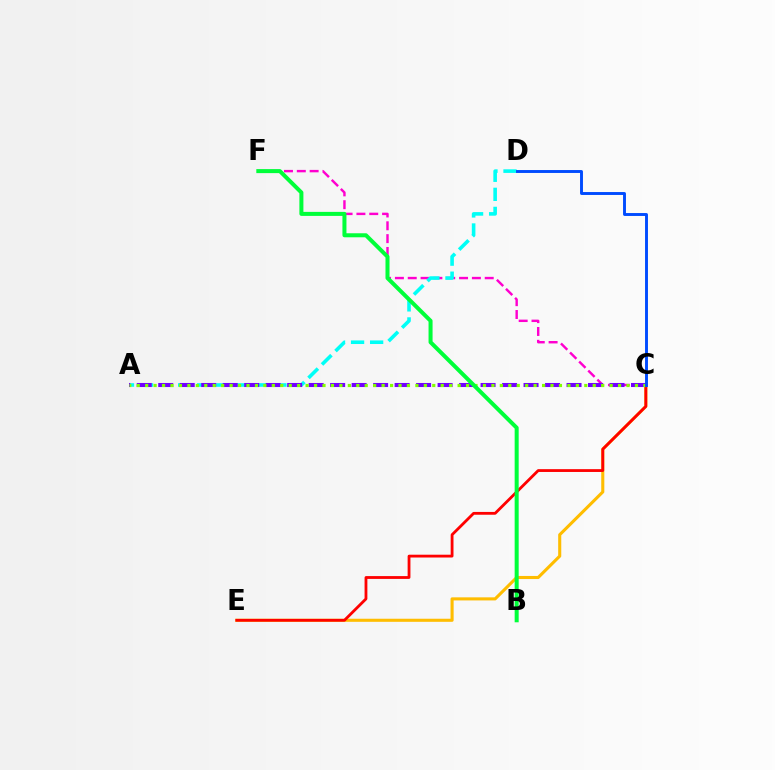{('C', 'F'): [{'color': '#ff00cf', 'line_style': 'dashed', 'thickness': 1.74}], ('C', 'E'): [{'color': '#ffbd00', 'line_style': 'solid', 'thickness': 2.22}, {'color': '#ff0000', 'line_style': 'solid', 'thickness': 2.02}], ('A', 'D'): [{'color': '#00fff6', 'line_style': 'dashed', 'thickness': 2.59}], ('A', 'C'): [{'color': '#7200ff', 'line_style': 'dashed', 'thickness': 2.92}, {'color': '#84ff00', 'line_style': 'dotted', 'thickness': 2.29}], ('C', 'D'): [{'color': '#004bff', 'line_style': 'solid', 'thickness': 2.1}], ('B', 'F'): [{'color': '#00ff39', 'line_style': 'solid', 'thickness': 2.89}]}